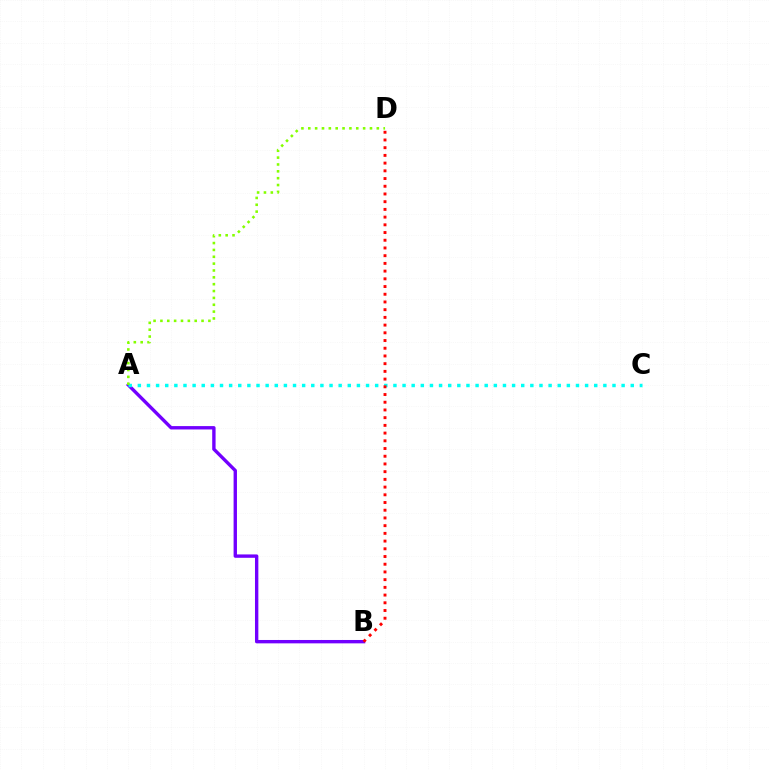{('A', 'B'): [{'color': '#7200ff', 'line_style': 'solid', 'thickness': 2.43}], ('A', 'C'): [{'color': '#00fff6', 'line_style': 'dotted', 'thickness': 2.48}], ('A', 'D'): [{'color': '#84ff00', 'line_style': 'dotted', 'thickness': 1.86}], ('B', 'D'): [{'color': '#ff0000', 'line_style': 'dotted', 'thickness': 2.1}]}